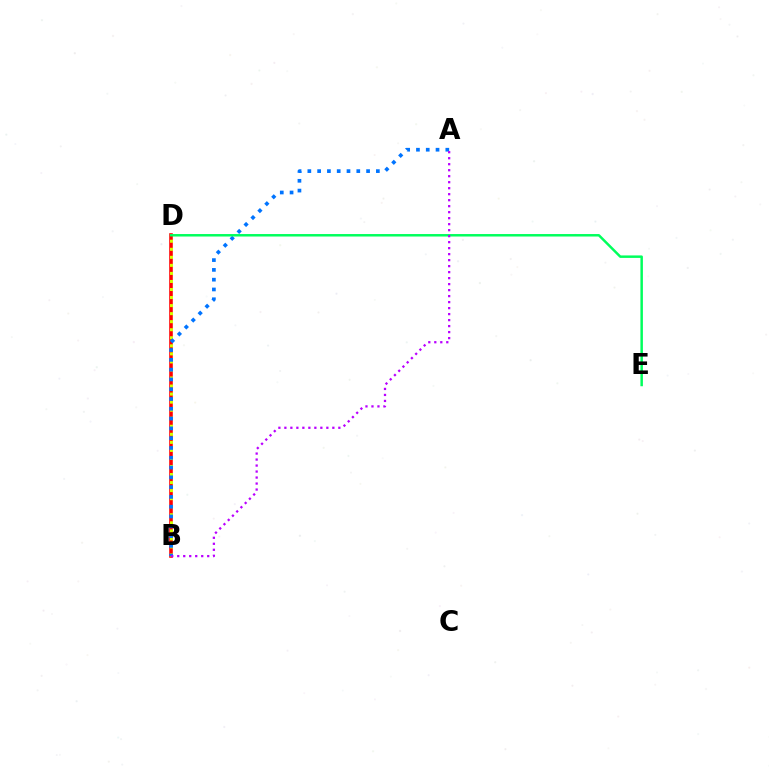{('B', 'D'): [{'color': '#ff0000', 'line_style': 'solid', 'thickness': 2.58}, {'color': '#d1ff00', 'line_style': 'dotted', 'thickness': 2.19}], ('A', 'B'): [{'color': '#0074ff', 'line_style': 'dotted', 'thickness': 2.66}, {'color': '#b900ff', 'line_style': 'dotted', 'thickness': 1.63}], ('D', 'E'): [{'color': '#00ff5c', 'line_style': 'solid', 'thickness': 1.78}]}